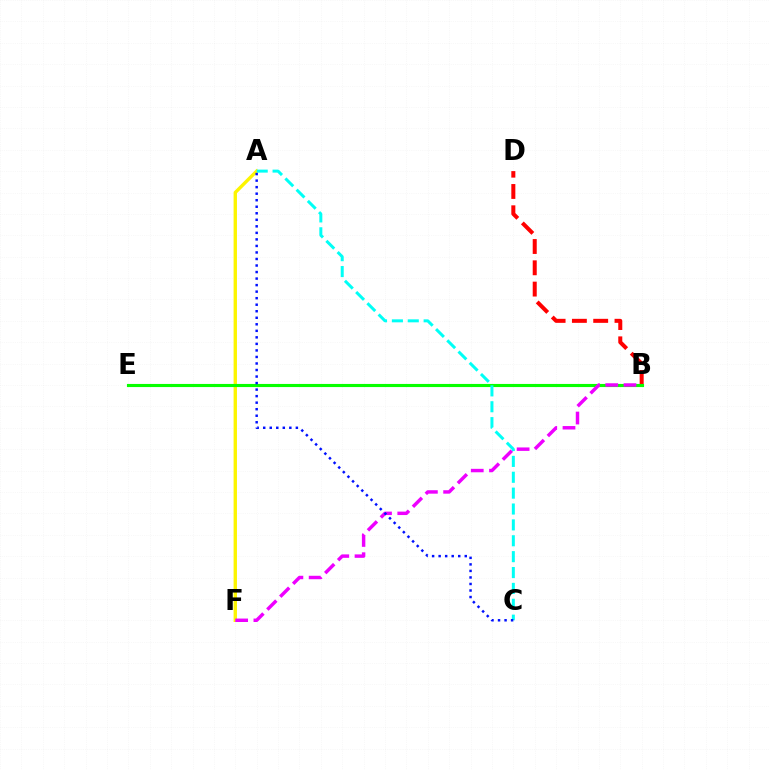{('A', 'F'): [{'color': '#fcf500', 'line_style': 'solid', 'thickness': 2.43}], ('B', 'D'): [{'color': '#ff0000', 'line_style': 'dashed', 'thickness': 2.89}], ('B', 'E'): [{'color': '#08ff00', 'line_style': 'solid', 'thickness': 2.25}], ('B', 'F'): [{'color': '#ee00ff', 'line_style': 'dashed', 'thickness': 2.48}], ('A', 'C'): [{'color': '#00fff6', 'line_style': 'dashed', 'thickness': 2.16}, {'color': '#0010ff', 'line_style': 'dotted', 'thickness': 1.77}]}